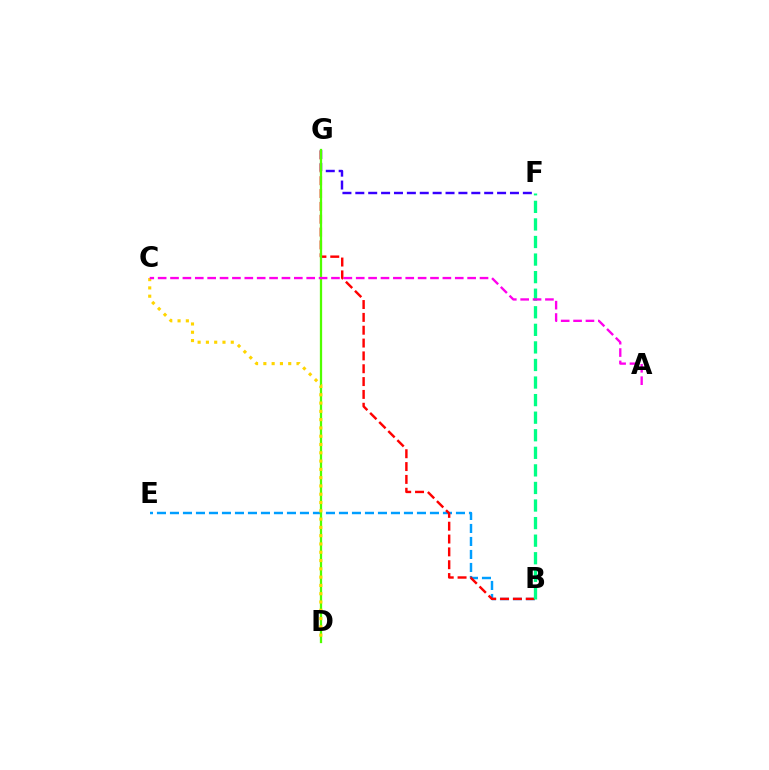{('B', 'E'): [{'color': '#009eff', 'line_style': 'dashed', 'thickness': 1.77}], ('F', 'G'): [{'color': '#3700ff', 'line_style': 'dashed', 'thickness': 1.75}], ('B', 'G'): [{'color': '#ff0000', 'line_style': 'dashed', 'thickness': 1.74}], ('D', 'G'): [{'color': '#4fff00', 'line_style': 'solid', 'thickness': 1.64}], ('C', 'D'): [{'color': '#ffd500', 'line_style': 'dotted', 'thickness': 2.25}], ('B', 'F'): [{'color': '#00ff86', 'line_style': 'dashed', 'thickness': 2.39}], ('A', 'C'): [{'color': '#ff00ed', 'line_style': 'dashed', 'thickness': 1.68}]}